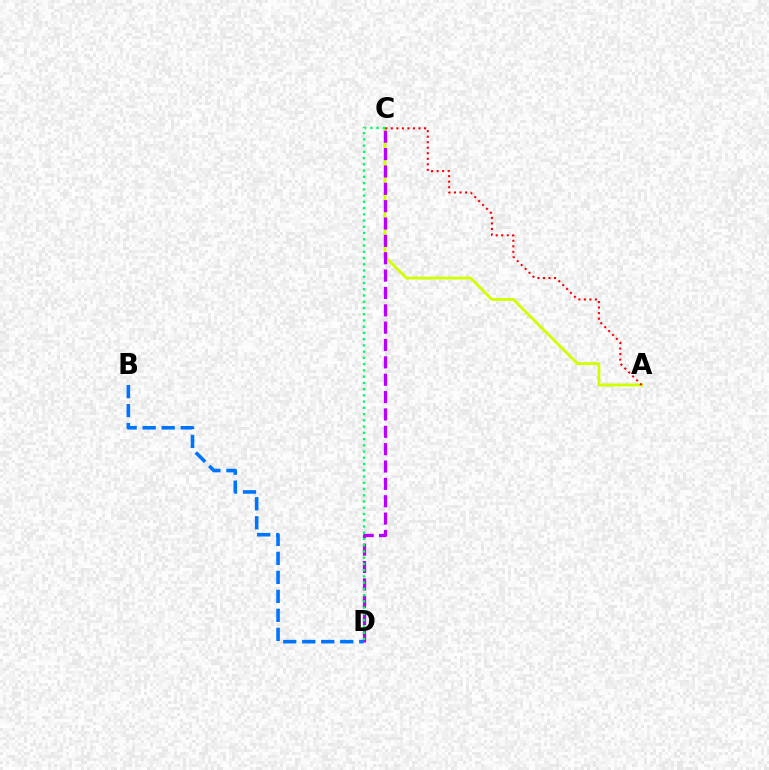{('A', 'C'): [{'color': '#d1ff00', 'line_style': 'solid', 'thickness': 2.03}, {'color': '#ff0000', 'line_style': 'dotted', 'thickness': 1.5}], ('C', 'D'): [{'color': '#b900ff', 'line_style': 'dashed', 'thickness': 2.36}, {'color': '#00ff5c', 'line_style': 'dotted', 'thickness': 1.7}], ('B', 'D'): [{'color': '#0074ff', 'line_style': 'dashed', 'thickness': 2.58}]}